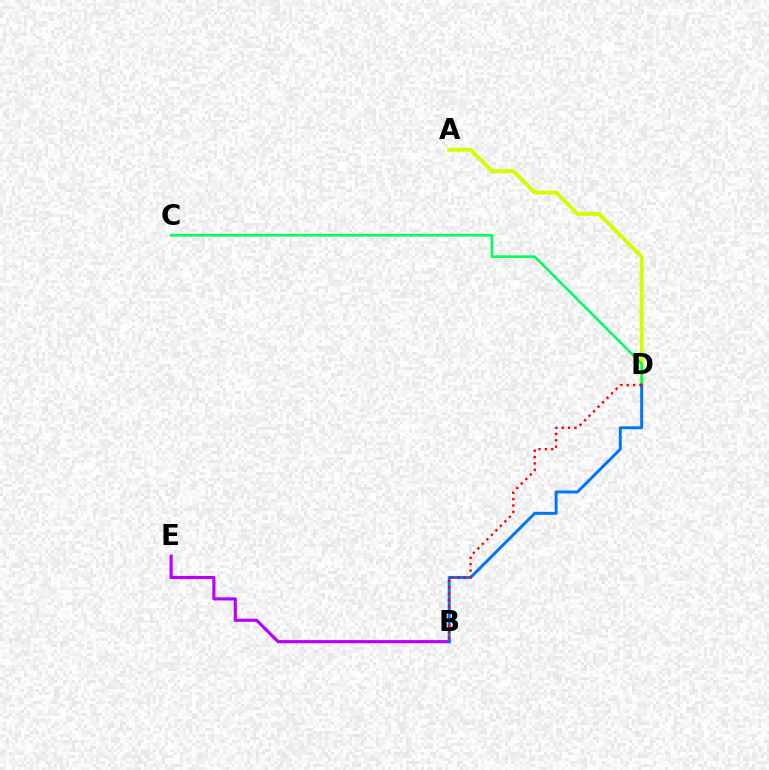{('B', 'E'): [{'color': '#b900ff', 'line_style': 'solid', 'thickness': 2.26}], ('A', 'D'): [{'color': '#d1ff00', 'line_style': 'solid', 'thickness': 2.84}], ('C', 'D'): [{'color': '#00ff5c', 'line_style': 'solid', 'thickness': 1.88}], ('B', 'D'): [{'color': '#0074ff', 'line_style': 'solid', 'thickness': 2.12}, {'color': '#ff0000', 'line_style': 'dotted', 'thickness': 1.73}]}